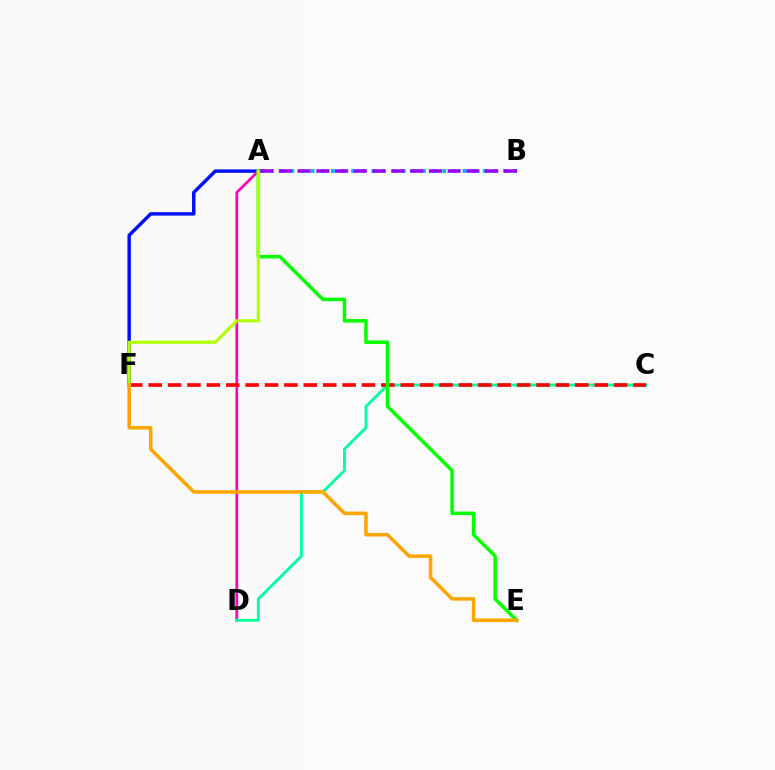{('A', 'B'): [{'color': '#00b5ff', 'line_style': 'dotted', 'thickness': 2.75}, {'color': '#9b00ff', 'line_style': 'dashed', 'thickness': 2.55}], ('A', 'F'): [{'color': '#0010ff', 'line_style': 'solid', 'thickness': 2.48}, {'color': '#b3ff00', 'line_style': 'solid', 'thickness': 2.27}], ('A', 'D'): [{'color': '#ff00bd', 'line_style': 'solid', 'thickness': 1.97}], ('C', 'D'): [{'color': '#00ff9d', 'line_style': 'solid', 'thickness': 2.06}], ('C', 'F'): [{'color': '#ff0000', 'line_style': 'dashed', 'thickness': 2.63}], ('A', 'E'): [{'color': '#08ff00', 'line_style': 'solid', 'thickness': 2.54}], ('E', 'F'): [{'color': '#ffa500', 'line_style': 'solid', 'thickness': 2.55}]}